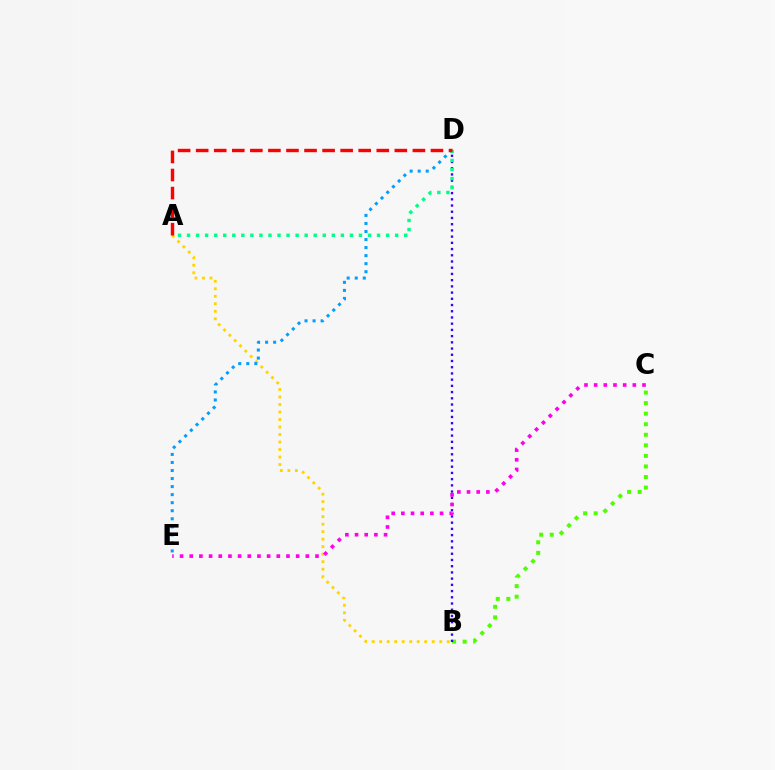{('B', 'C'): [{'color': '#4fff00', 'line_style': 'dotted', 'thickness': 2.87}], ('A', 'B'): [{'color': '#ffd500', 'line_style': 'dotted', 'thickness': 2.04}], ('B', 'D'): [{'color': '#3700ff', 'line_style': 'dotted', 'thickness': 1.69}], ('C', 'E'): [{'color': '#ff00ed', 'line_style': 'dotted', 'thickness': 2.63}], ('D', 'E'): [{'color': '#009eff', 'line_style': 'dotted', 'thickness': 2.18}], ('A', 'D'): [{'color': '#00ff86', 'line_style': 'dotted', 'thickness': 2.46}, {'color': '#ff0000', 'line_style': 'dashed', 'thickness': 2.45}]}